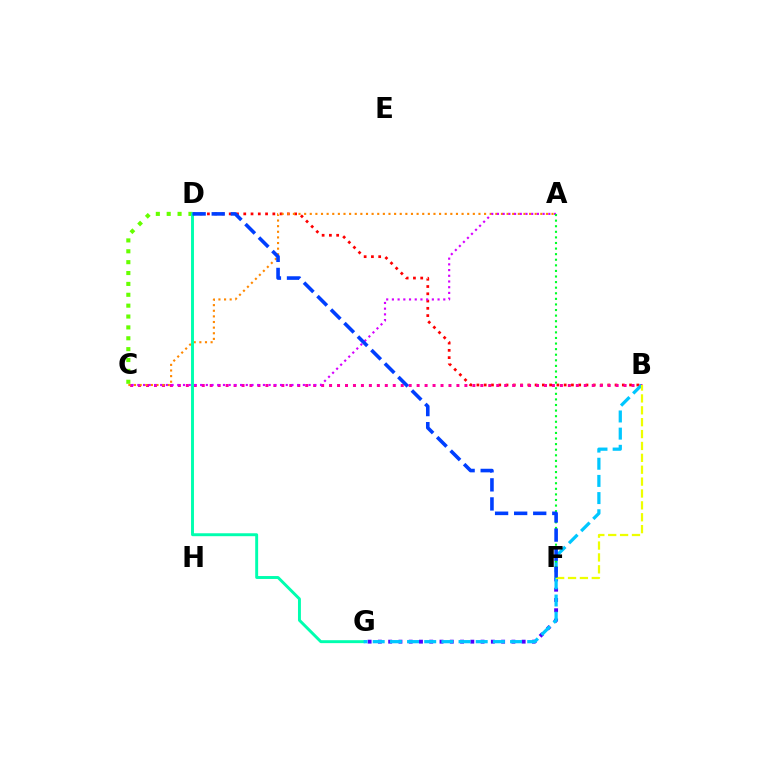{('B', 'D'): [{'color': '#ff0000', 'line_style': 'dotted', 'thickness': 1.97}], ('B', 'C'): [{'color': '#ff00a0', 'line_style': 'dotted', 'thickness': 2.16}], ('C', 'D'): [{'color': '#66ff00', 'line_style': 'dotted', 'thickness': 2.95}], ('A', 'C'): [{'color': '#ff8800', 'line_style': 'dotted', 'thickness': 1.53}, {'color': '#d600ff', 'line_style': 'dotted', 'thickness': 1.55}], ('D', 'G'): [{'color': '#00ffaf', 'line_style': 'solid', 'thickness': 2.11}], ('F', 'G'): [{'color': '#4f00ff', 'line_style': 'dotted', 'thickness': 2.79}], ('B', 'G'): [{'color': '#00c7ff', 'line_style': 'dashed', 'thickness': 2.33}], ('B', 'F'): [{'color': '#eeff00', 'line_style': 'dashed', 'thickness': 1.61}], ('A', 'F'): [{'color': '#00ff27', 'line_style': 'dotted', 'thickness': 1.52}], ('D', 'F'): [{'color': '#003fff', 'line_style': 'dashed', 'thickness': 2.59}]}